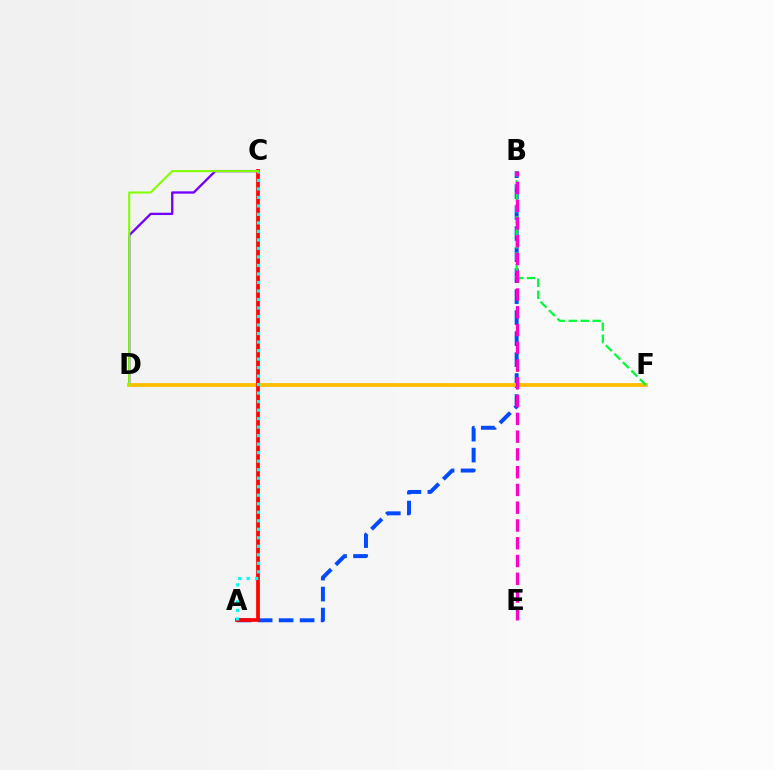{('C', 'D'): [{'color': '#7200ff', 'line_style': 'solid', 'thickness': 1.67}, {'color': '#84ff00', 'line_style': 'solid', 'thickness': 1.51}], ('A', 'B'): [{'color': '#004bff', 'line_style': 'dashed', 'thickness': 2.85}], ('D', 'F'): [{'color': '#ffbd00', 'line_style': 'solid', 'thickness': 2.73}], ('B', 'F'): [{'color': '#00ff39', 'line_style': 'dashed', 'thickness': 1.63}], ('B', 'E'): [{'color': '#ff00cf', 'line_style': 'dashed', 'thickness': 2.41}], ('A', 'C'): [{'color': '#ff0000', 'line_style': 'solid', 'thickness': 2.68}, {'color': '#00fff6', 'line_style': 'dotted', 'thickness': 2.31}]}